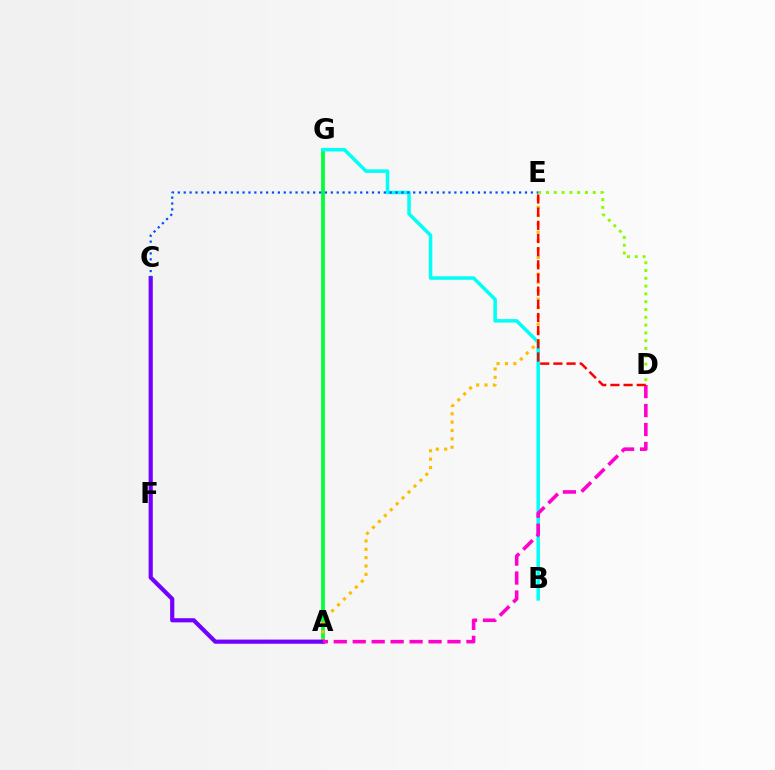{('A', 'G'): [{'color': '#00ff39', 'line_style': 'solid', 'thickness': 2.7}], ('B', 'G'): [{'color': '#00fff6', 'line_style': 'solid', 'thickness': 2.52}], ('A', 'E'): [{'color': '#ffbd00', 'line_style': 'dotted', 'thickness': 2.27}], ('D', 'E'): [{'color': '#84ff00', 'line_style': 'dotted', 'thickness': 2.12}, {'color': '#ff0000', 'line_style': 'dashed', 'thickness': 1.79}], ('A', 'C'): [{'color': '#7200ff', 'line_style': 'solid', 'thickness': 3.0}], ('A', 'D'): [{'color': '#ff00cf', 'line_style': 'dashed', 'thickness': 2.57}], ('C', 'E'): [{'color': '#004bff', 'line_style': 'dotted', 'thickness': 1.6}]}